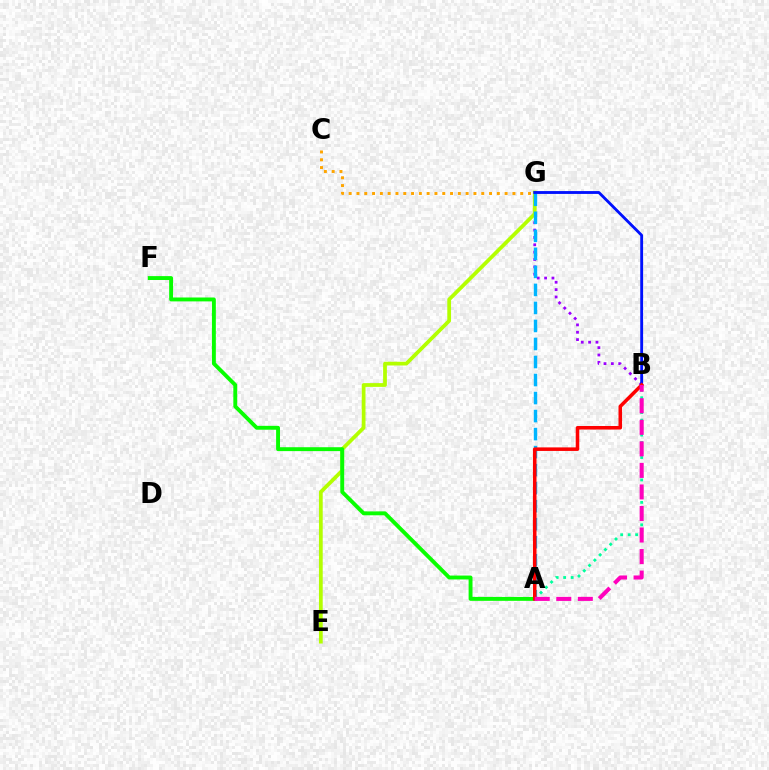{('B', 'G'): [{'color': '#9b00ff', 'line_style': 'dotted', 'thickness': 2.0}, {'color': '#0010ff', 'line_style': 'solid', 'thickness': 2.05}], ('E', 'G'): [{'color': '#b3ff00', 'line_style': 'solid', 'thickness': 2.7}], ('A', 'G'): [{'color': '#00b5ff', 'line_style': 'dashed', 'thickness': 2.45}], ('A', 'B'): [{'color': '#00ff9d', 'line_style': 'dotted', 'thickness': 2.03}, {'color': '#ff0000', 'line_style': 'solid', 'thickness': 2.55}, {'color': '#ff00bd', 'line_style': 'dashed', 'thickness': 2.93}], ('A', 'F'): [{'color': '#08ff00', 'line_style': 'solid', 'thickness': 2.8}], ('C', 'G'): [{'color': '#ffa500', 'line_style': 'dotted', 'thickness': 2.12}]}